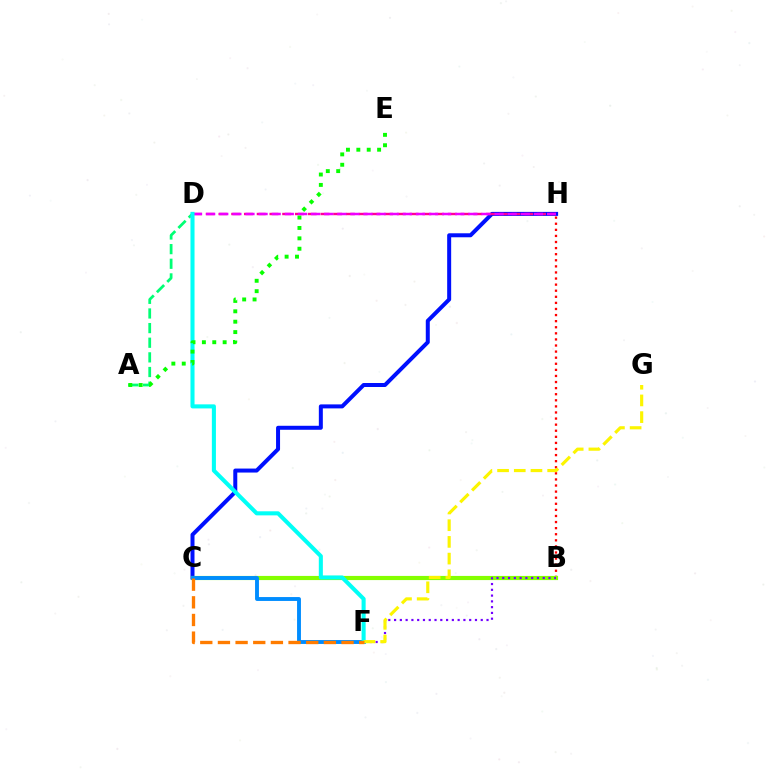{('C', 'H'): [{'color': '#0010ff', 'line_style': 'solid', 'thickness': 2.88}], ('D', 'H'): [{'color': '#ff0094', 'line_style': 'dashed', 'thickness': 1.73}, {'color': '#ee00ff', 'line_style': 'dashed', 'thickness': 1.78}], ('B', 'H'): [{'color': '#ff0000', 'line_style': 'dotted', 'thickness': 1.65}], ('B', 'C'): [{'color': '#84ff00', 'line_style': 'solid', 'thickness': 2.99}], ('A', 'D'): [{'color': '#00ff74', 'line_style': 'dashed', 'thickness': 1.99}], ('C', 'F'): [{'color': '#008cff', 'line_style': 'solid', 'thickness': 2.8}, {'color': '#ff7c00', 'line_style': 'dashed', 'thickness': 2.4}], ('D', 'F'): [{'color': '#00fff6', 'line_style': 'solid', 'thickness': 2.93}], ('B', 'F'): [{'color': '#7200ff', 'line_style': 'dotted', 'thickness': 1.57}], ('F', 'G'): [{'color': '#fcf500', 'line_style': 'dashed', 'thickness': 2.27}], ('A', 'E'): [{'color': '#08ff00', 'line_style': 'dotted', 'thickness': 2.82}]}